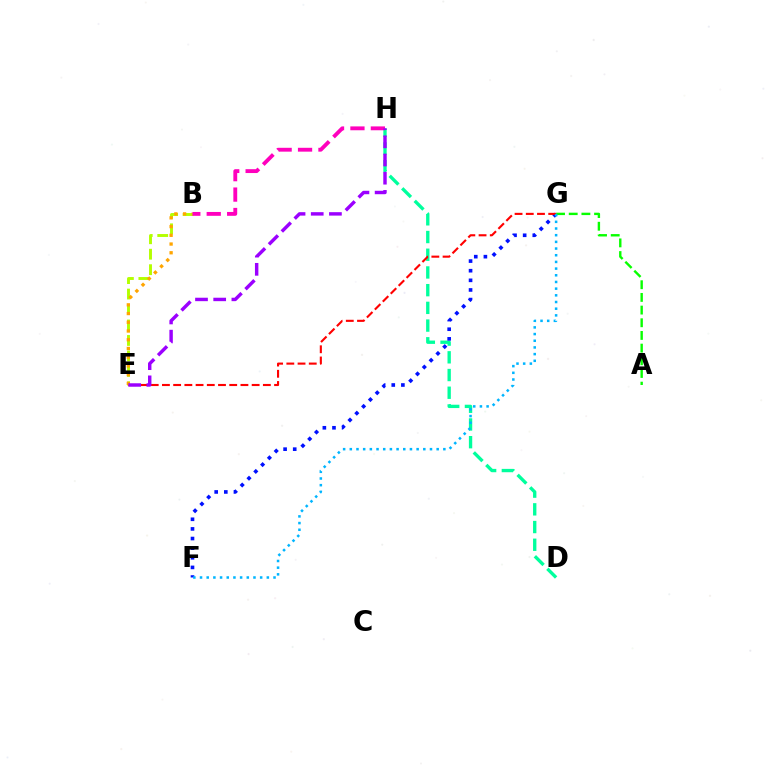{('D', 'H'): [{'color': '#00ff9d', 'line_style': 'dashed', 'thickness': 2.41}], ('B', 'E'): [{'color': '#b3ff00', 'line_style': 'dashed', 'thickness': 2.1}, {'color': '#ffa500', 'line_style': 'dotted', 'thickness': 2.37}], ('A', 'G'): [{'color': '#08ff00', 'line_style': 'dashed', 'thickness': 1.72}], ('F', 'G'): [{'color': '#0010ff', 'line_style': 'dotted', 'thickness': 2.62}, {'color': '#00b5ff', 'line_style': 'dotted', 'thickness': 1.82}], ('E', 'G'): [{'color': '#ff0000', 'line_style': 'dashed', 'thickness': 1.52}], ('B', 'H'): [{'color': '#ff00bd', 'line_style': 'dashed', 'thickness': 2.77}], ('E', 'H'): [{'color': '#9b00ff', 'line_style': 'dashed', 'thickness': 2.47}]}